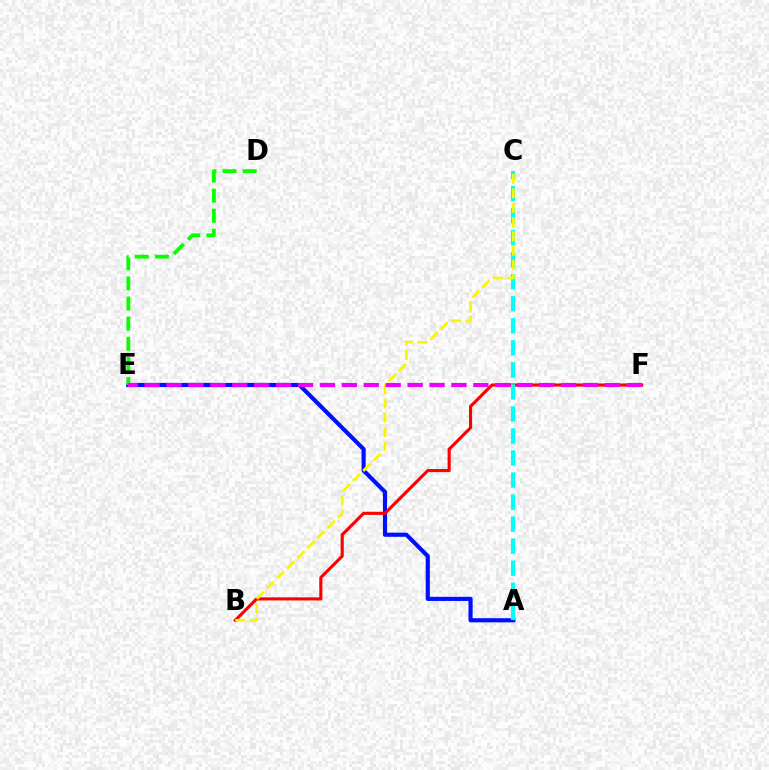{('A', 'E'): [{'color': '#0010ff', 'line_style': 'solid', 'thickness': 2.99}], ('B', 'F'): [{'color': '#ff0000', 'line_style': 'solid', 'thickness': 2.24}], ('A', 'C'): [{'color': '#00fff6', 'line_style': 'dashed', 'thickness': 2.99}], ('B', 'C'): [{'color': '#fcf500', 'line_style': 'dashed', 'thickness': 1.95}], ('D', 'E'): [{'color': '#08ff00', 'line_style': 'dashed', 'thickness': 2.73}], ('E', 'F'): [{'color': '#ee00ff', 'line_style': 'dashed', 'thickness': 2.98}]}